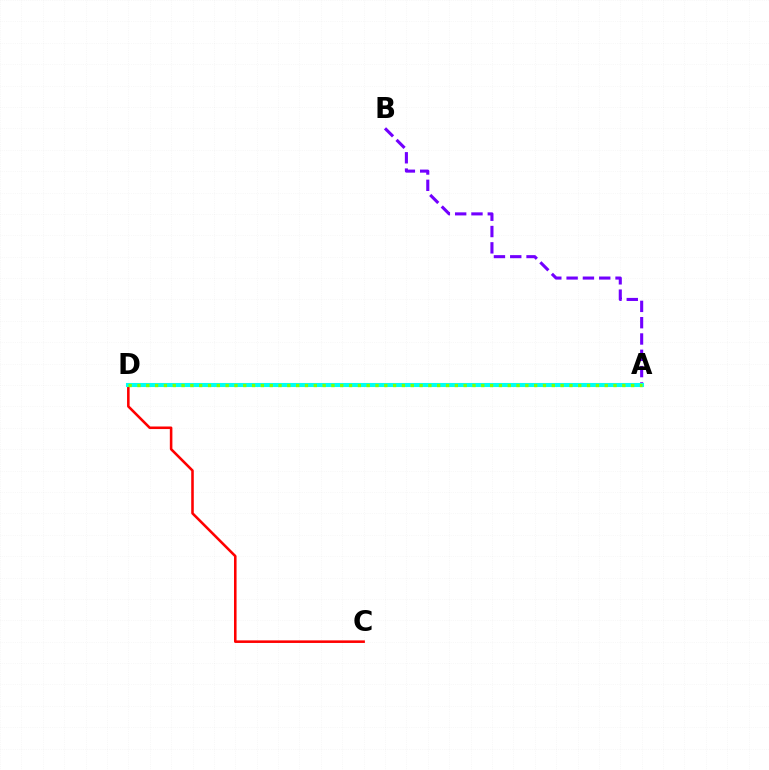{('A', 'B'): [{'color': '#7200ff', 'line_style': 'dashed', 'thickness': 2.22}], ('C', 'D'): [{'color': '#ff0000', 'line_style': 'solid', 'thickness': 1.85}], ('A', 'D'): [{'color': '#00fff6', 'line_style': 'solid', 'thickness': 2.93}, {'color': '#84ff00', 'line_style': 'dotted', 'thickness': 2.4}]}